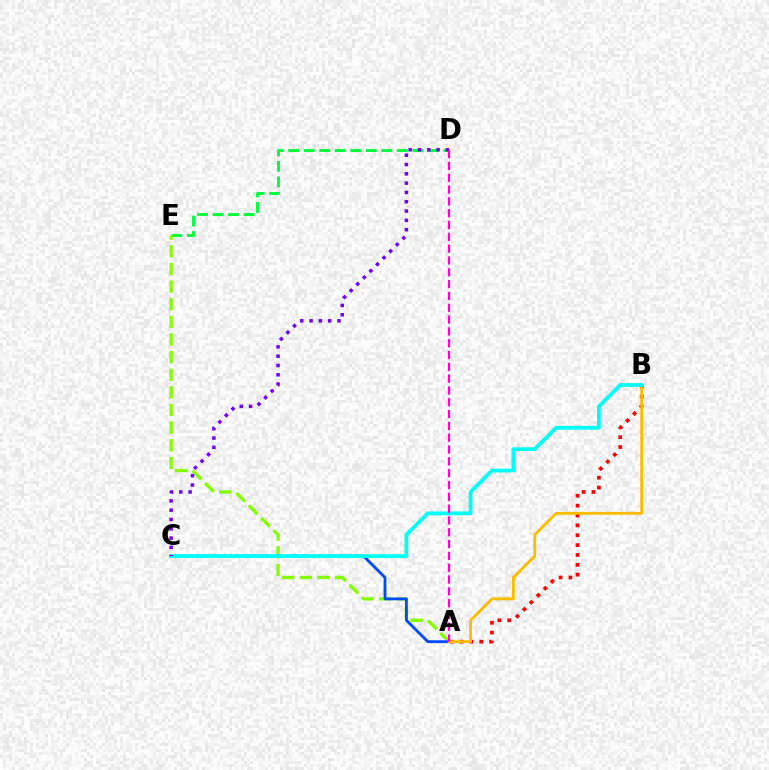{('D', 'E'): [{'color': '#00ff39', 'line_style': 'dashed', 'thickness': 2.11}], ('A', 'E'): [{'color': '#84ff00', 'line_style': 'dashed', 'thickness': 2.4}], ('A', 'B'): [{'color': '#ff0000', 'line_style': 'dotted', 'thickness': 2.68}, {'color': '#ffbd00', 'line_style': 'solid', 'thickness': 2.05}], ('A', 'C'): [{'color': '#004bff', 'line_style': 'solid', 'thickness': 2.03}], ('B', 'C'): [{'color': '#00fff6', 'line_style': 'solid', 'thickness': 2.74}], ('C', 'D'): [{'color': '#7200ff', 'line_style': 'dotted', 'thickness': 2.53}], ('A', 'D'): [{'color': '#ff00cf', 'line_style': 'dashed', 'thickness': 1.61}]}